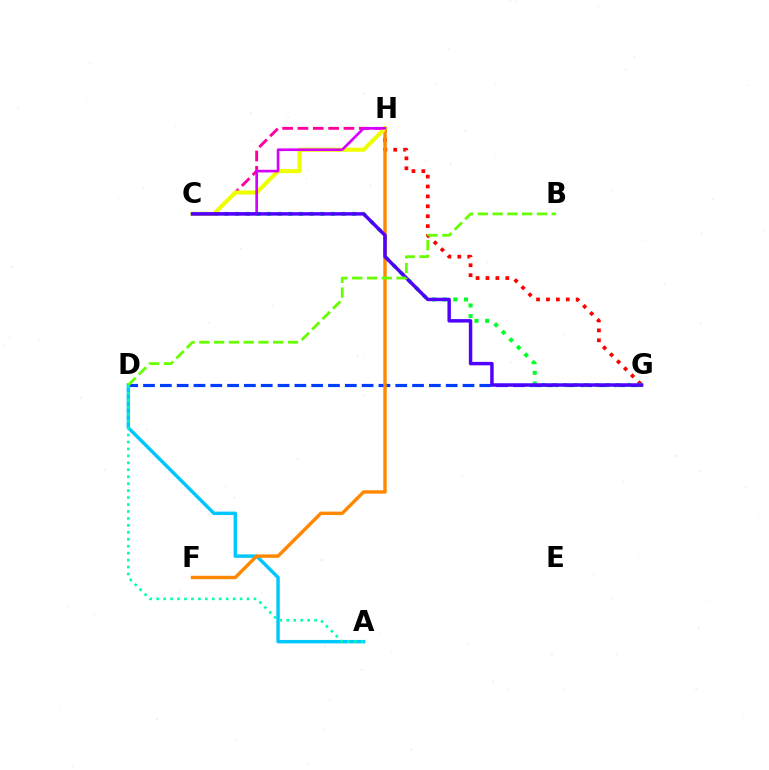{('G', 'H'): [{'color': '#ff0000', 'line_style': 'dotted', 'thickness': 2.69}], ('D', 'G'): [{'color': '#003fff', 'line_style': 'dashed', 'thickness': 2.28}], ('A', 'D'): [{'color': '#00c7ff', 'line_style': 'solid', 'thickness': 2.47}, {'color': '#00ffaf', 'line_style': 'dotted', 'thickness': 1.89}], ('C', 'G'): [{'color': '#00ff27', 'line_style': 'dotted', 'thickness': 2.89}, {'color': '#4f00ff', 'line_style': 'solid', 'thickness': 2.48}], ('F', 'H'): [{'color': '#ff8800', 'line_style': 'solid', 'thickness': 2.46}], ('C', 'H'): [{'color': '#ff00a0', 'line_style': 'dashed', 'thickness': 2.08}, {'color': '#eeff00', 'line_style': 'solid', 'thickness': 2.94}, {'color': '#d600ff', 'line_style': 'solid', 'thickness': 1.91}], ('B', 'D'): [{'color': '#66ff00', 'line_style': 'dashed', 'thickness': 2.01}]}